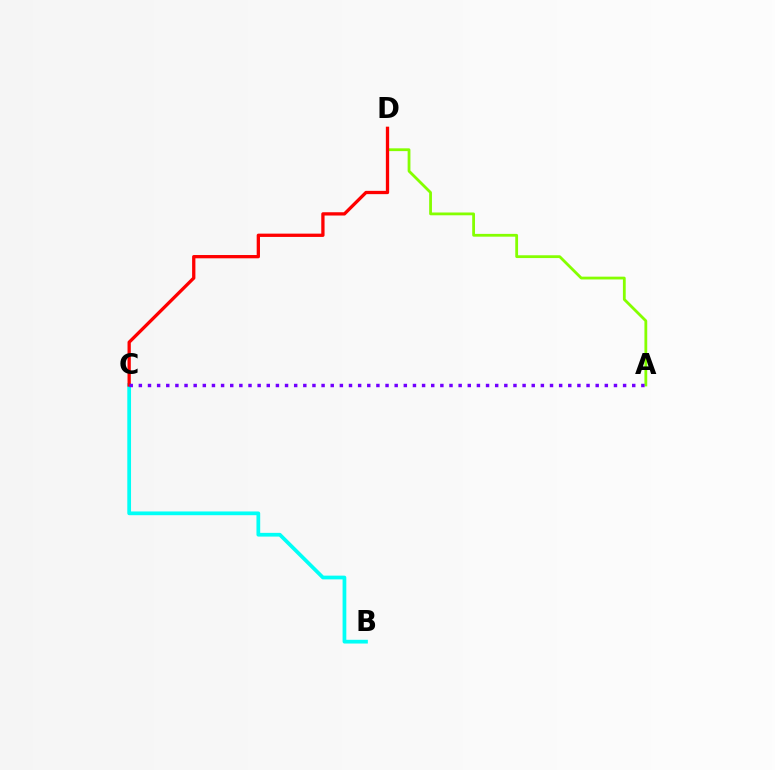{('B', 'C'): [{'color': '#00fff6', 'line_style': 'solid', 'thickness': 2.69}], ('A', 'D'): [{'color': '#84ff00', 'line_style': 'solid', 'thickness': 2.01}], ('C', 'D'): [{'color': '#ff0000', 'line_style': 'solid', 'thickness': 2.37}], ('A', 'C'): [{'color': '#7200ff', 'line_style': 'dotted', 'thickness': 2.48}]}